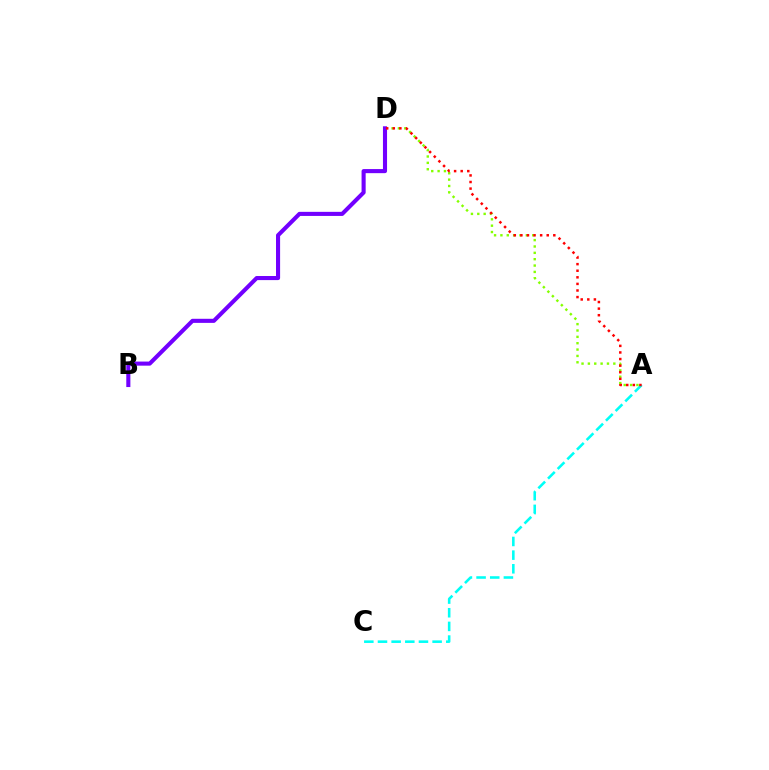{('A', 'C'): [{'color': '#00fff6', 'line_style': 'dashed', 'thickness': 1.86}], ('A', 'D'): [{'color': '#84ff00', 'line_style': 'dotted', 'thickness': 1.73}, {'color': '#ff0000', 'line_style': 'dotted', 'thickness': 1.79}], ('B', 'D'): [{'color': '#7200ff', 'line_style': 'solid', 'thickness': 2.95}]}